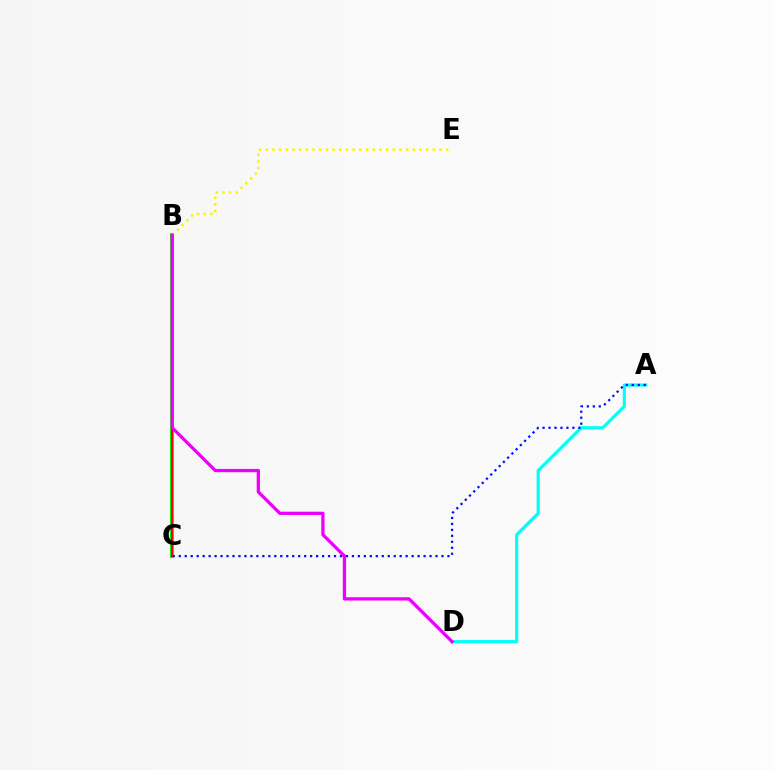{('B', 'C'): [{'color': '#08ff00', 'line_style': 'solid', 'thickness': 2.91}, {'color': '#ff0000', 'line_style': 'solid', 'thickness': 1.54}], ('A', 'D'): [{'color': '#00fff6', 'line_style': 'solid', 'thickness': 2.27}], ('B', 'E'): [{'color': '#fcf500', 'line_style': 'dotted', 'thickness': 1.82}], ('A', 'C'): [{'color': '#0010ff', 'line_style': 'dotted', 'thickness': 1.62}], ('B', 'D'): [{'color': '#ee00ff', 'line_style': 'solid', 'thickness': 2.37}]}